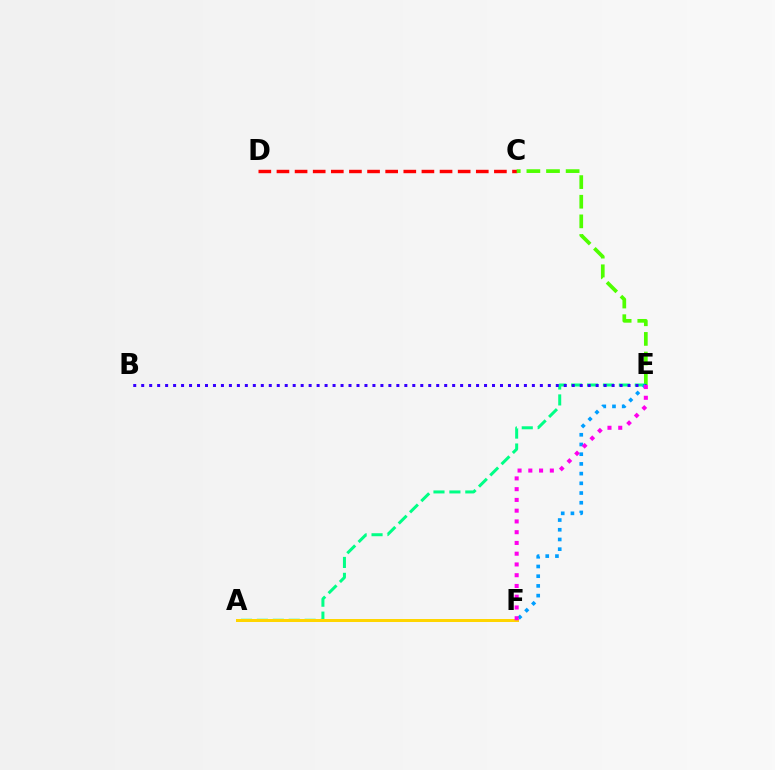{('C', 'D'): [{'color': '#ff0000', 'line_style': 'dashed', 'thickness': 2.46}], ('C', 'E'): [{'color': '#4fff00', 'line_style': 'dashed', 'thickness': 2.67}], ('A', 'E'): [{'color': '#00ff86', 'line_style': 'dashed', 'thickness': 2.16}], ('B', 'E'): [{'color': '#3700ff', 'line_style': 'dotted', 'thickness': 2.17}], ('A', 'F'): [{'color': '#ffd500', 'line_style': 'solid', 'thickness': 2.16}], ('E', 'F'): [{'color': '#009eff', 'line_style': 'dotted', 'thickness': 2.64}, {'color': '#ff00ed', 'line_style': 'dotted', 'thickness': 2.92}]}